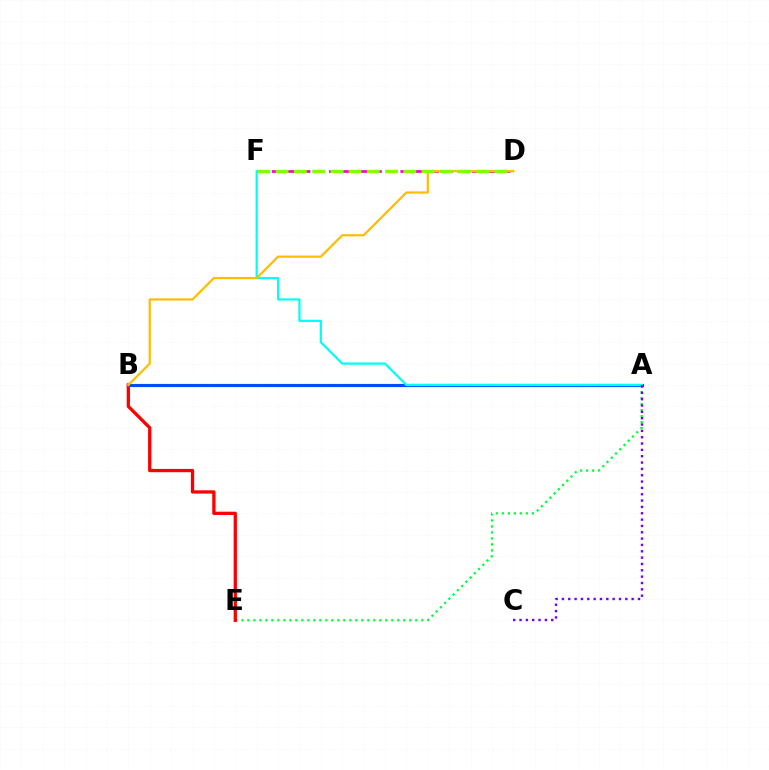{('A', 'B'): [{'color': '#004bff', 'line_style': 'solid', 'thickness': 2.27}], ('D', 'F'): [{'color': '#ff00cf', 'line_style': 'dashed', 'thickness': 1.94}, {'color': '#84ff00', 'line_style': 'dashed', 'thickness': 2.48}], ('A', 'F'): [{'color': '#00fff6', 'line_style': 'solid', 'thickness': 1.6}], ('A', 'E'): [{'color': '#00ff39', 'line_style': 'dotted', 'thickness': 1.63}], ('A', 'C'): [{'color': '#7200ff', 'line_style': 'dotted', 'thickness': 1.72}], ('B', 'E'): [{'color': '#ff0000', 'line_style': 'solid', 'thickness': 2.37}], ('B', 'D'): [{'color': '#ffbd00', 'line_style': 'solid', 'thickness': 1.61}]}